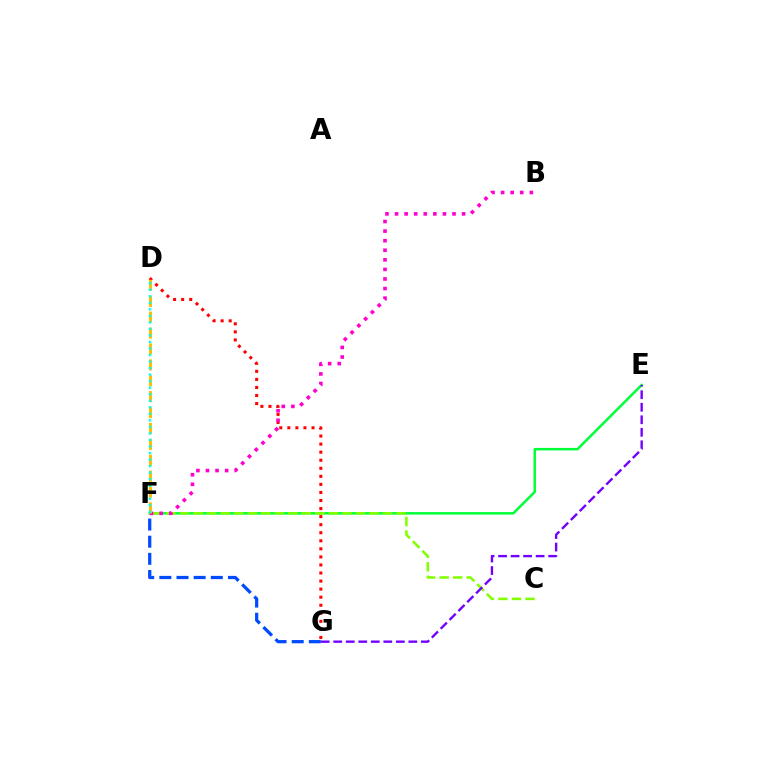{('E', 'F'): [{'color': '#00ff39', 'line_style': 'solid', 'thickness': 1.79}], ('D', 'G'): [{'color': '#ff0000', 'line_style': 'dotted', 'thickness': 2.19}], ('C', 'F'): [{'color': '#84ff00', 'line_style': 'dashed', 'thickness': 1.84}], ('B', 'F'): [{'color': '#ff00cf', 'line_style': 'dotted', 'thickness': 2.6}], ('E', 'G'): [{'color': '#7200ff', 'line_style': 'dashed', 'thickness': 1.7}], ('F', 'G'): [{'color': '#004bff', 'line_style': 'dashed', 'thickness': 2.33}], ('D', 'F'): [{'color': '#ffbd00', 'line_style': 'dashed', 'thickness': 2.16}, {'color': '#00fff6', 'line_style': 'dotted', 'thickness': 1.77}]}